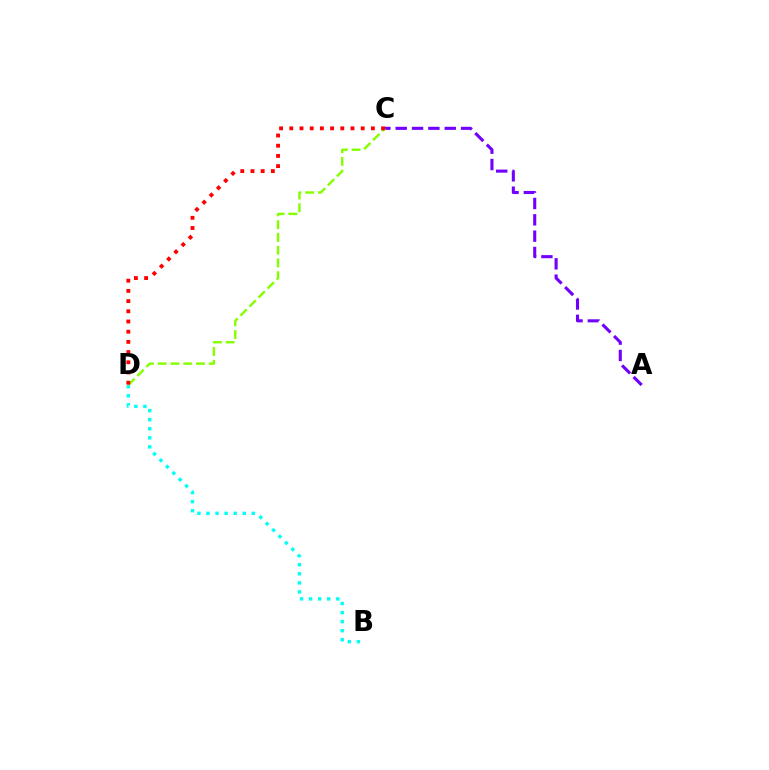{('A', 'C'): [{'color': '#7200ff', 'line_style': 'dashed', 'thickness': 2.22}], ('C', 'D'): [{'color': '#84ff00', 'line_style': 'dashed', 'thickness': 1.73}, {'color': '#ff0000', 'line_style': 'dotted', 'thickness': 2.77}], ('B', 'D'): [{'color': '#00fff6', 'line_style': 'dotted', 'thickness': 2.46}]}